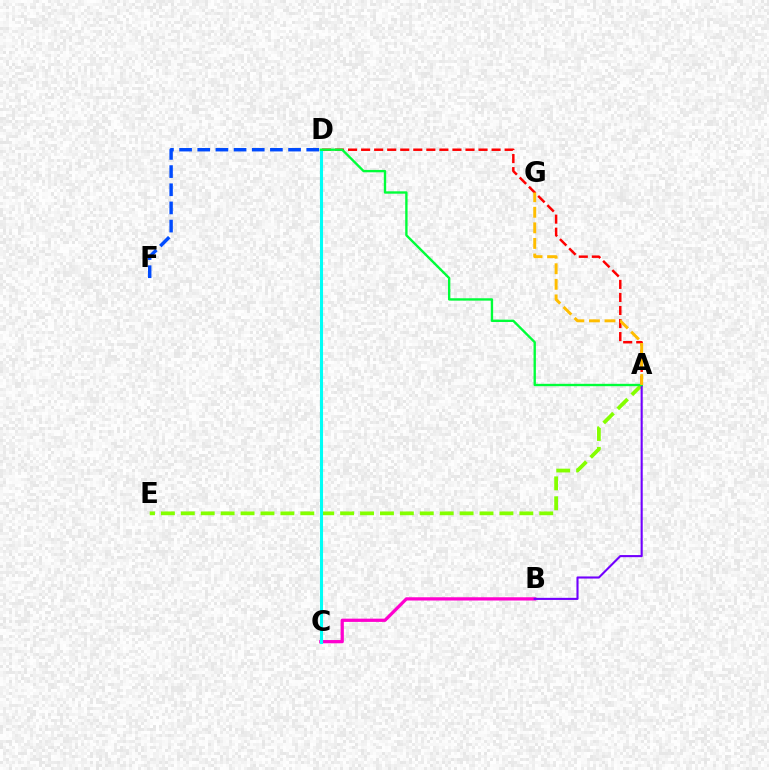{('A', 'E'): [{'color': '#84ff00', 'line_style': 'dashed', 'thickness': 2.71}], ('A', 'D'): [{'color': '#ff0000', 'line_style': 'dashed', 'thickness': 1.77}, {'color': '#00ff39', 'line_style': 'solid', 'thickness': 1.7}], ('B', 'C'): [{'color': '#ff00cf', 'line_style': 'solid', 'thickness': 2.34}], ('C', 'D'): [{'color': '#00fff6', 'line_style': 'solid', 'thickness': 2.21}], ('A', 'B'): [{'color': '#7200ff', 'line_style': 'solid', 'thickness': 1.52}], ('D', 'F'): [{'color': '#004bff', 'line_style': 'dashed', 'thickness': 2.47}], ('A', 'G'): [{'color': '#ffbd00', 'line_style': 'dashed', 'thickness': 2.12}]}